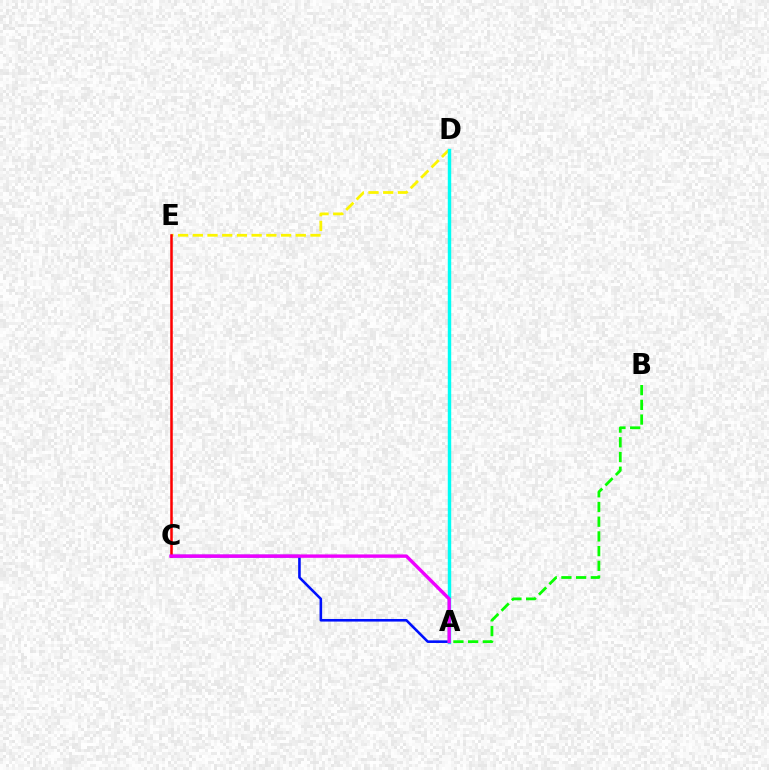{('A', 'B'): [{'color': '#08ff00', 'line_style': 'dashed', 'thickness': 2.0}], ('A', 'C'): [{'color': '#0010ff', 'line_style': 'solid', 'thickness': 1.86}, {'color': '#ee00ff', 'line_style': 'solid', 'thickness': 2.44}], ('D', 'E'): [{'color': '#fcf500', 'line_style': 'dashed', 'thickness': 2.0}], ('A', 'D'): [{'color': '#00fff6', 'line_style': 'solid', 'thickness': 2.47}], ('C', 'E'): [{'color': '#ff0000', 'line_style': 'solid', 'thickness': 1.82}]}